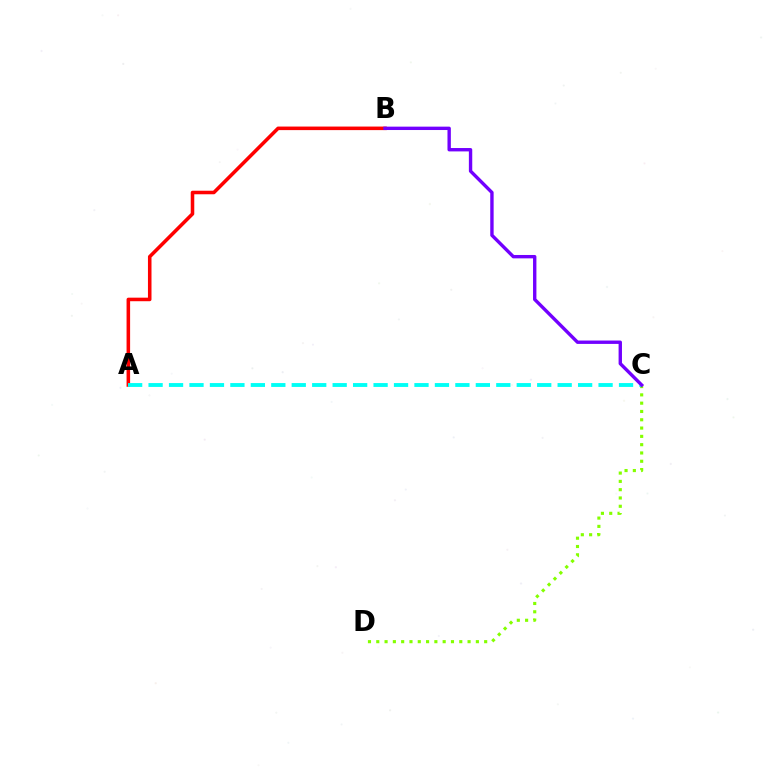{('C', 'D'): [{'color': '#84ff00', 'line_style': 'dotted', 'thickness': 2.26}], ('A', 'B'): [{'color': '#ff0000', 'line_style': 'solid', 'thickness': 2.56}], ('A', 'C'): [{'color': '#00fff6', 'line_style': 'dashed', 'thickness': 2.78}], ('B', 'C'): [{'color': '#7200ff', 'line_style': 'solid', 'thickness': 2.43}]}